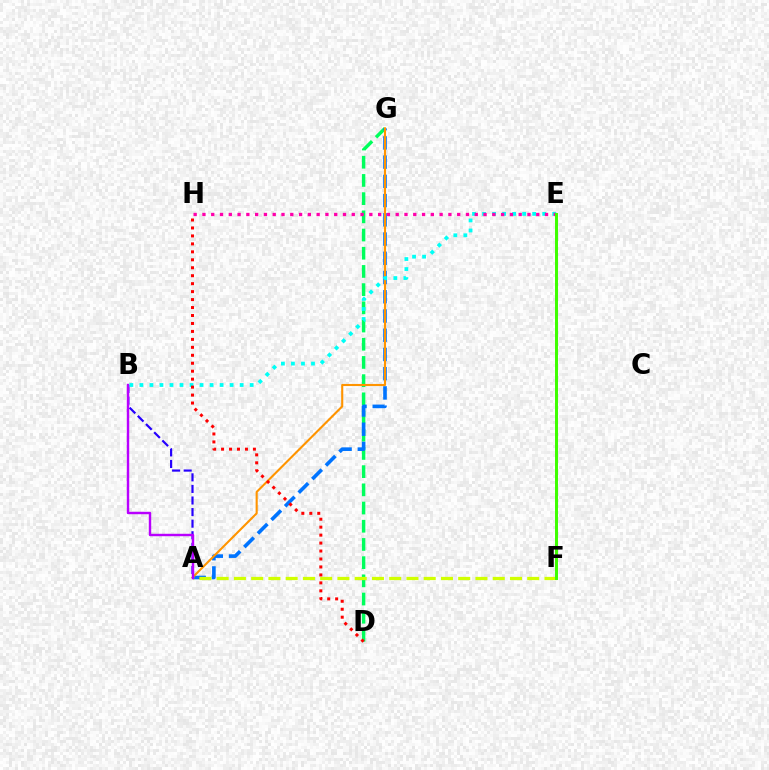{('D', 'G'): [{'color': '#00ff5c', 'line_style': 'dashed', 'thickness': 2.47}], ('A', 'B'): [{'color': '#2500ff', 'line_style': 'dashed', 'thickness': 1.57}, {'color': '#b900ff', 'line_style': 'solid', 'thickness': 1.74}], ('A', 'G'): [{'color': '#0074ff', 'line_style': 'dashed', 'thickness': 2.61}, {'color': '#ff9400', 'line_style': 'solid', 'thickness': 1.52}], ('A', 'F'): [{'color': '#d1ff00', 'line_style': 'dashed', 'thickness': 2.34}], ('B', 'E'): [{'color': '#00fff6', 'line_style': 'dotted', 'thickness': 2.72}], ('E', 'H'): [{'color': '#ff00ac', 'line_style': 'dotted', 'thickness': 2.39}], ('D', 'H'): [{'color': '#ff0000', 'line_style': 'dotted', 'thickness': 2.16}], ('E', 'F'): [{'color': '#3dff00', 'line_style': 'solid', 'thickness': 2.14}]}